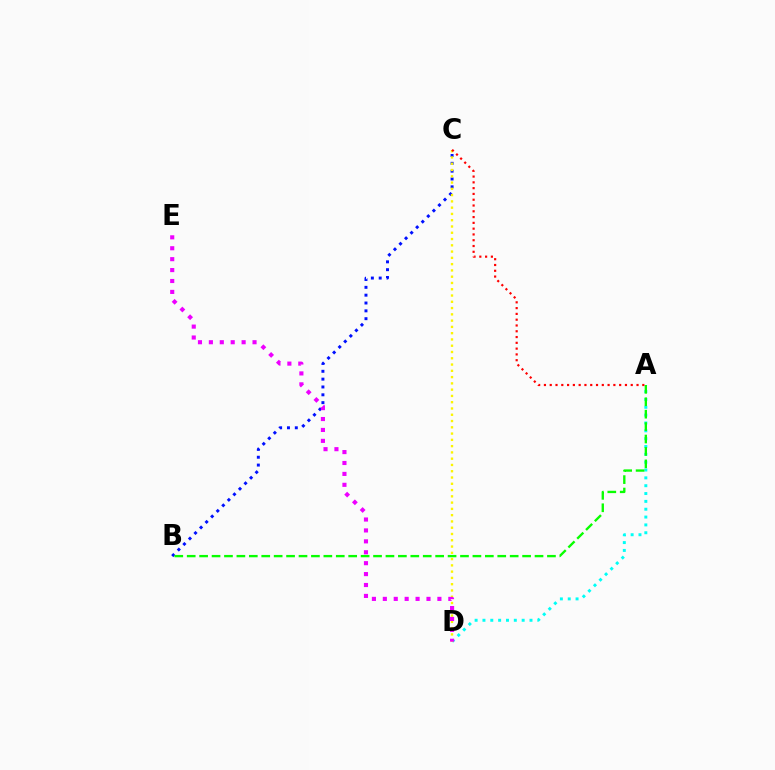{('A', 'D'): [{'color': '#00fff6', 'line_style': 'dotted', 'thickness': 2.13}], ('B', 'C'): [{'color': '#0010ff', 'line_style': 'dotted', 'thickness': 2.13}], ('C', 'D'): [{'color': '#fcf500', 'line_style': 'dotted', 'thickness': 1.71}], ('A', 'B'): [{'color': '#08ff00', 'line_style': 'dashed', 'thickness': 1.69}], ('A', 'C'): [{'color': '#ff0000', 'line_style': 'dotted', 'thickness': 1.57}], ('D', 'E'): [{'color': '#ee00ff', 'line_style': 'dotted', 'thickness': 2.97}]}